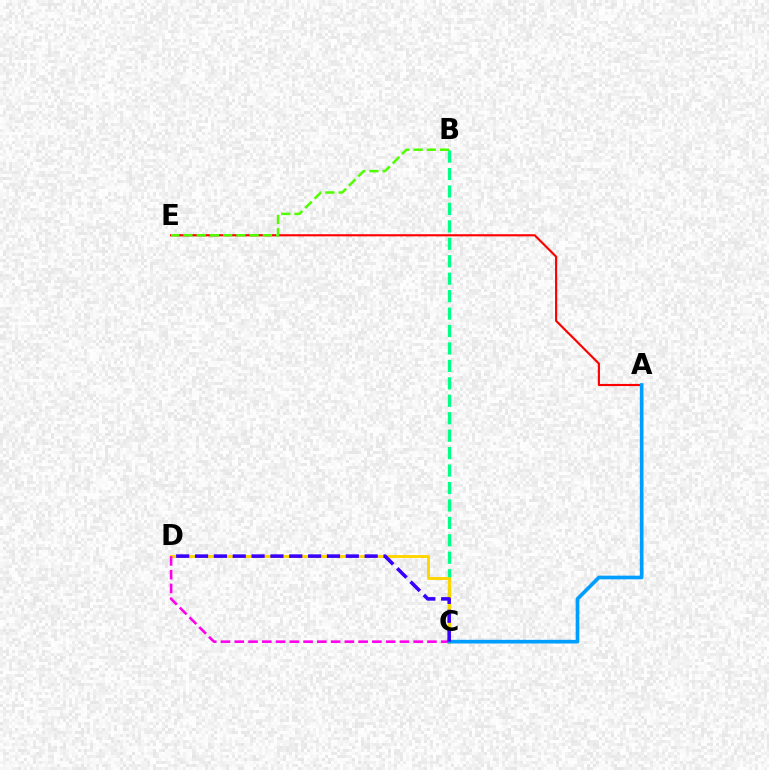{('B', 'C'): [{'color': '#00ff86', 'line_style': 'dashed', 'thickness': 2.37}], ('C', 'D'): [{'color': '#ffd500', 'line_style': 'solid', 'thickness': 2.1}, {'color': '#ff00ed', 'line_style': 'dashed', 'thickness': 1.87}, {'color': '#3700ff', 'line_style': 'dashed', 'thickness': 2.56}], ('A', 'E'): [{'color': '#ff0000', 'line_style': 'solid', 'thickness': 1.55}], ('A', 'C'): [{'color': '#009eff', 'line_style': 'solid', 'thickness': 2.64}], ('B', 'E'): [{'color': '#4fff00', 'line_style': 'dashed', 'thickness': 1.8}]}